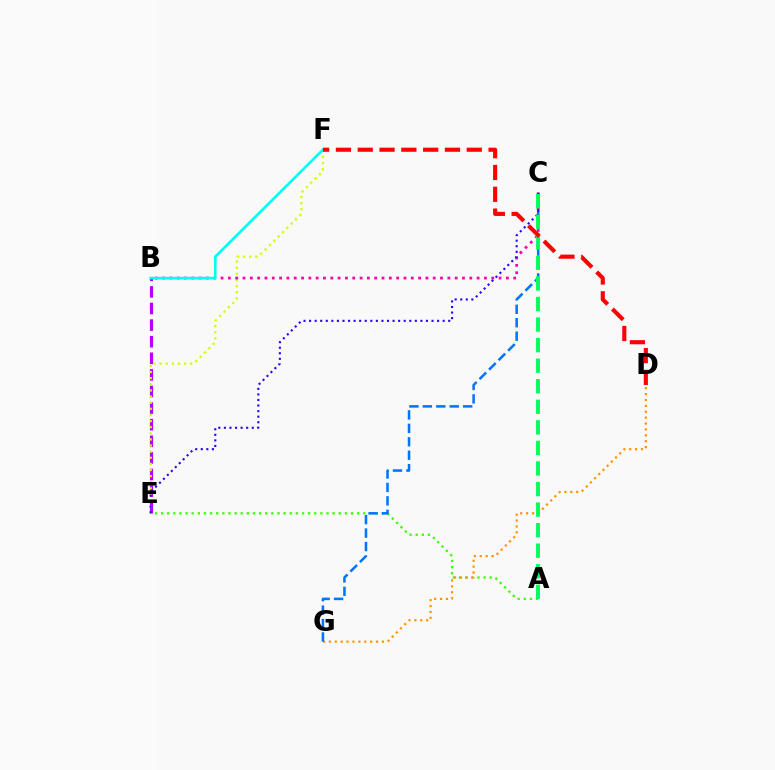{('A', 'E'): [{'color': '#3dff00', 'line_style': 'dotted', 'thickness': 1.66}], ('B', 'E'): [{'color': '#b900ff', 'line_style': 'dashed', 'thickness': 2.26}], ('D', 'G'): [{'color': '#ff9400', 'line_style': 'dotted', 'thickness': 1.6}], ('C', 'G'): [{'color': '#0074ff', 'line_style': 'dashed', 'thickness': 1.83}], ('E', 'F'): [{'color': '#d1ff00', 'line_style': 'dotted', 'thickness': 1.66}], ('B', 'C'): [{'color': '#ff00ac', 'line_style': 'dotted', 'thickness': 1.99}], ('C', 'E'): [{'color': '#2500ff', 'line_style': 'dotted', 'thickness': 1.51}], ('B', 'F'): [{'color': '#00fff6', 'line_style': 'solid', 'thickness': 1.87}], ('A', 'C'): [{'color': '#00ff5c', 'line_style': 'dashed', 'thickness': 2.79}], ('D', 'F'): [{'color': '#ff0000', 'line_style': 'dashed', 'thickness': 2.96}]}